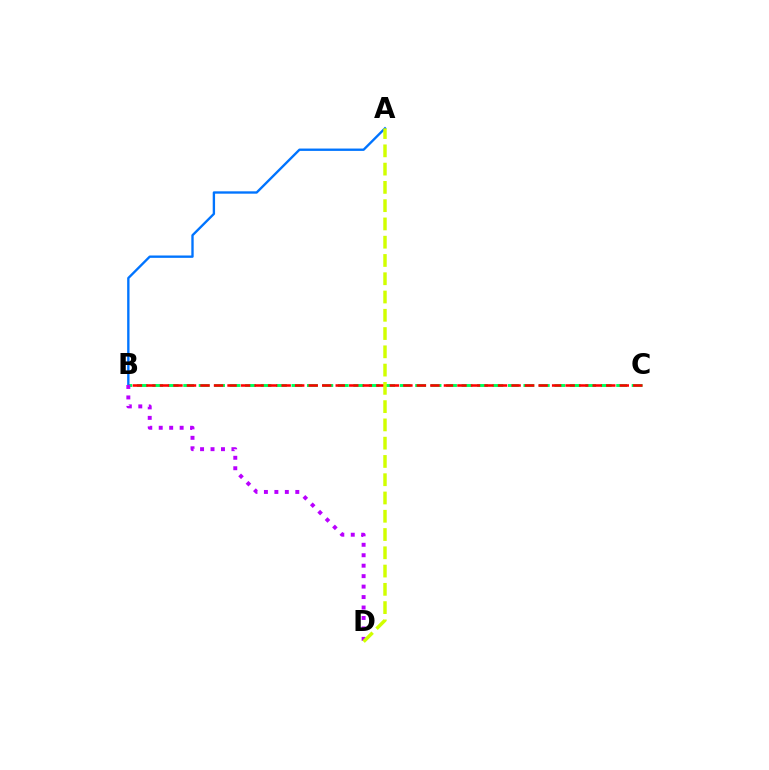{('B', 'C'): [{'color': '#00ff5c', 'line_style': 'dashed', 'thickness': 2.1}, {'color': '#ff0000', 'line_style': 'dashed', 'thickness': 1.84}], ('A', 'B'): [{'color': '#0074ff', 'line_style': 'solid', 'thickness': 1.7}], ('B', 'D'): [{'color': '#b900ff', 'line_style': 'dotted', 'thickness': 2.84}], ('A', 'D'): [{'color': '#d1ff00', 'line_style': 'dashed', 'thickness': 2.48}]}